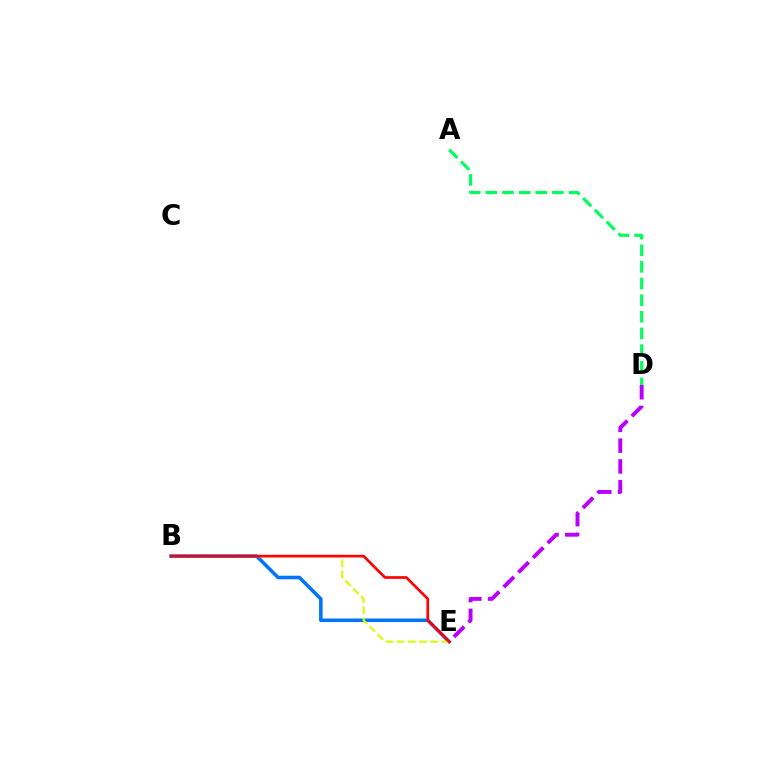{('A', 'D'): [{'color': '#00ff5c', 'line_style': 'dashed', 'thickness': 2.26}], ('B', 'E'): [{'color': '#0074ff', 'line_style': 'solid', 'thickness': 2.56}, {'color': '#d1ff00', 'line_style': 'dashed', 'thickness': 1.52}, {'color': '#ff0000', 'line_style': 'solid', 'thickness': 1.93}], ('D', 'E'): [{'color': '#b900ff', 'line_style': 'dashed', 'thickness': 2.82}]}